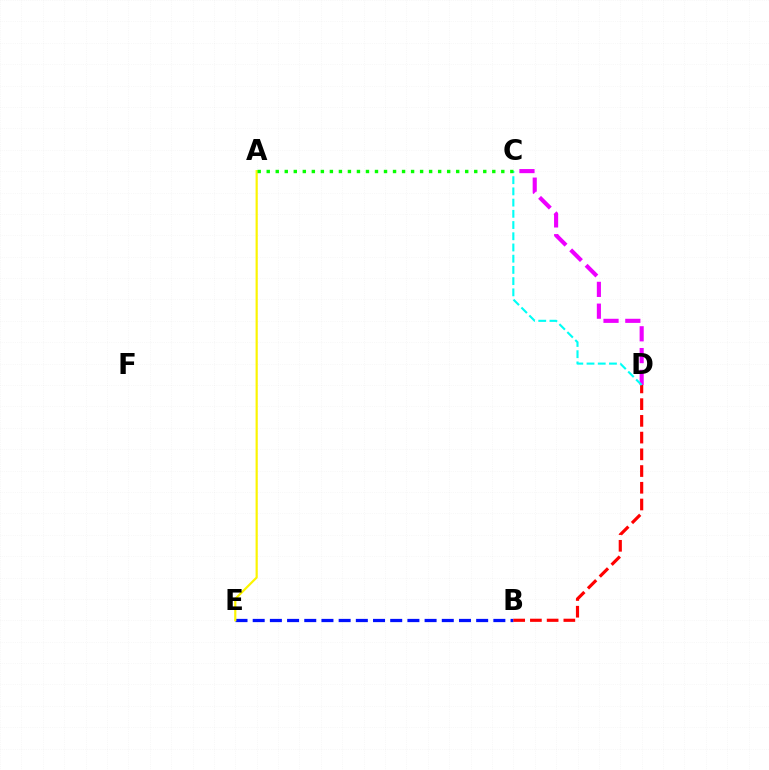{('C', 'D'): [{'color': '#ee00ff', 'line_style': 'dashed', 'thickness': 2.96}, {'color': '#00fff6', 'line_style': 'dashed', 'thickness': 1.52}], ('B', 'E'): [{'color': '#0010ff', 'line_style': 'dashed', 'thickness': 2.34}], ('A', 'E'): [{'color': '#fcf500', 'line_style': 'solid', 'thickness': 1.58}], ('B', 'D'): [{'color': '#ff0000', 'line_style': 'dashed', 'thickness': 2.27}], ('A', 'C'): [{'color': '#08ff00', 'line_style': 'dotted', 'thickness': 2.45}]}